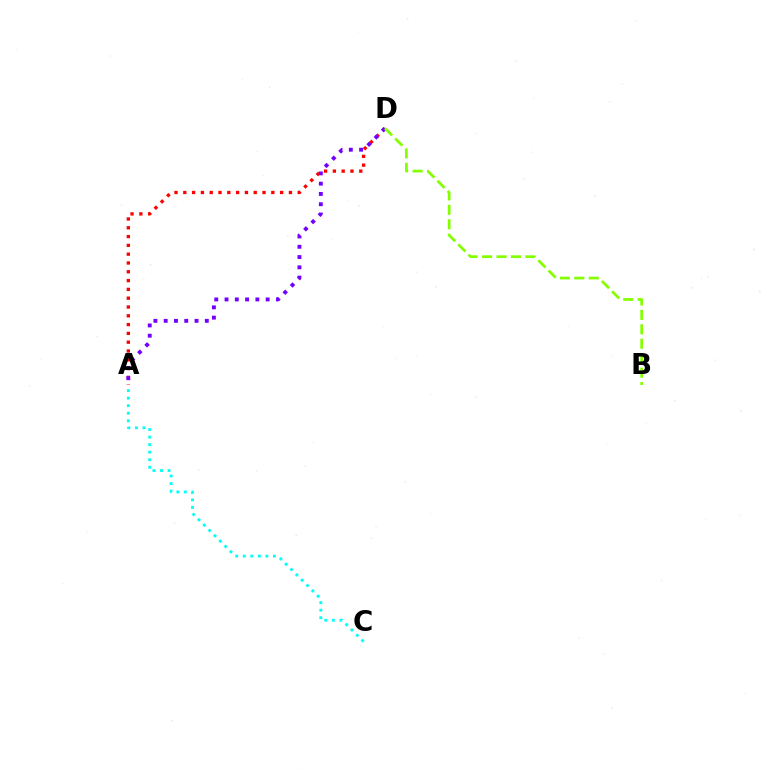{('A', 'C'): [{'color': '#00fff6', 'line_style': 'dotted', 'thickness': 2.05}], ('A', 'D'): [{'color': '#ff0000', 'line_style': 'dotted', 'thickness': 2.39}, {'color': '#7200ff', 'line_style': 'dotted', 'thickness': 2.79}], ('B', 'D'): [{'color': '#84ff00', 'line_style': 'dashed', 'thickness': 1.96}]}